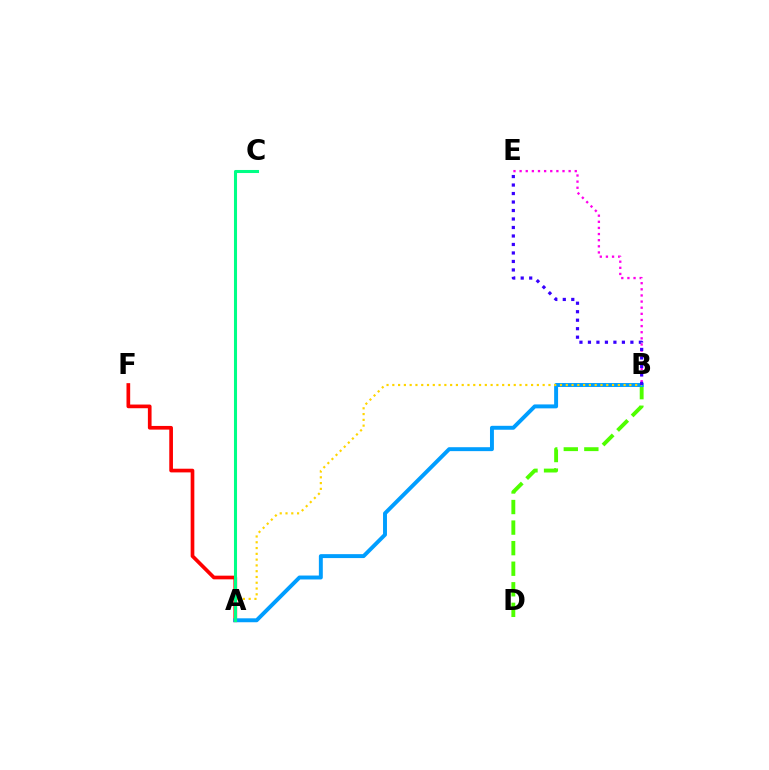{('A', 'F'): [{'color': '#ff0000', 'line_style': 'solid', 'thickness': 2.65}], ('B', 'E'): [{'color': '#ff00ed', 'line_style': 'dotted', 'thickness': 1.66}, {'color': '#3700ff', 'line_style': 'dotted', 'thickness': 2.31}], ('B', 'D'): [{'color': '#4fff00', 'line_style': 'dashed', 'thickness': 2.79}], ('A', 'B'): [{'color': '#009eff', 'line_style': 'solid', 'thickness': 2.83}, {'color': '#ffd500', 'line_style': 'dotted', 'thickness': 1.57}], ('A', 'C'): [{'color': '#00ff86', 'line_style': 'solid', 'thickness': 2.21}]}